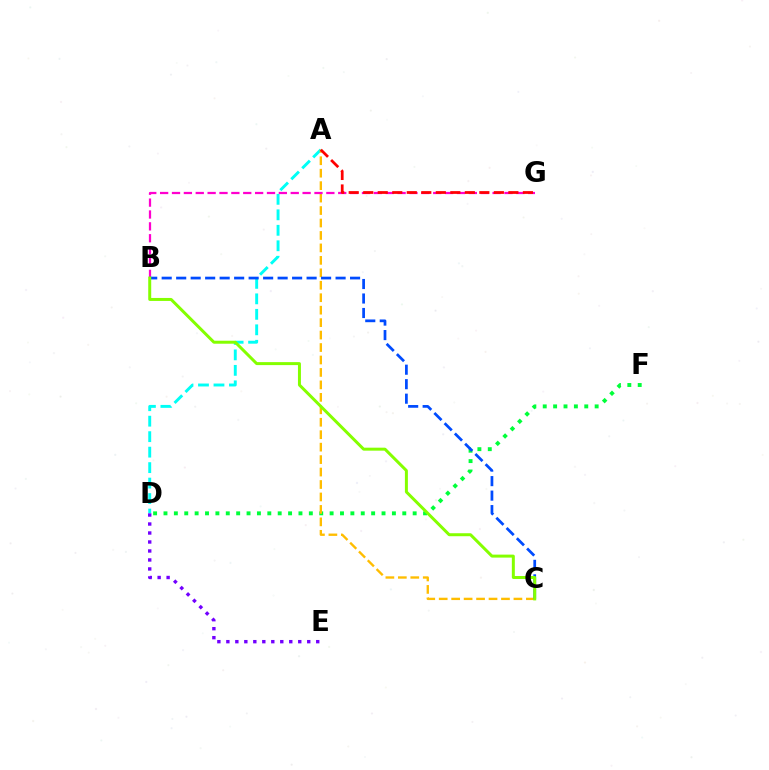{('A', 'D'): [{'color': '#00fff6', 'line_style': 'dashed', 'thickness': 2.1}], ('D', 'E'): [{'color': '#7200ff', 'line_style': 'dotted', 'thickness': 2.44}], ('D', 'F'): [{'color': '#00ff39', 'line_style': 'dotted', 'thickness': 2.82}], ('A', 'C'): [{'color': '#ffbd00', 'line_style': 'dashed', 'thickness': 1.69}], ('B', 'G'): [{'color': '#ff00cf', 'line_style': 'dashed', 'thickness': 1.61}], ('B', 'C'): [{'color': '#004bff', 'line_style': 'dashed', 'thickness': 1.97}, {'color': '#84ff00', 'line_style': 'solid', 'thickness': 2.15}], ('A', 'G'): [{'color': '#ff0000', 'line_style': 'dashed', 'thickness': 1.97}]}